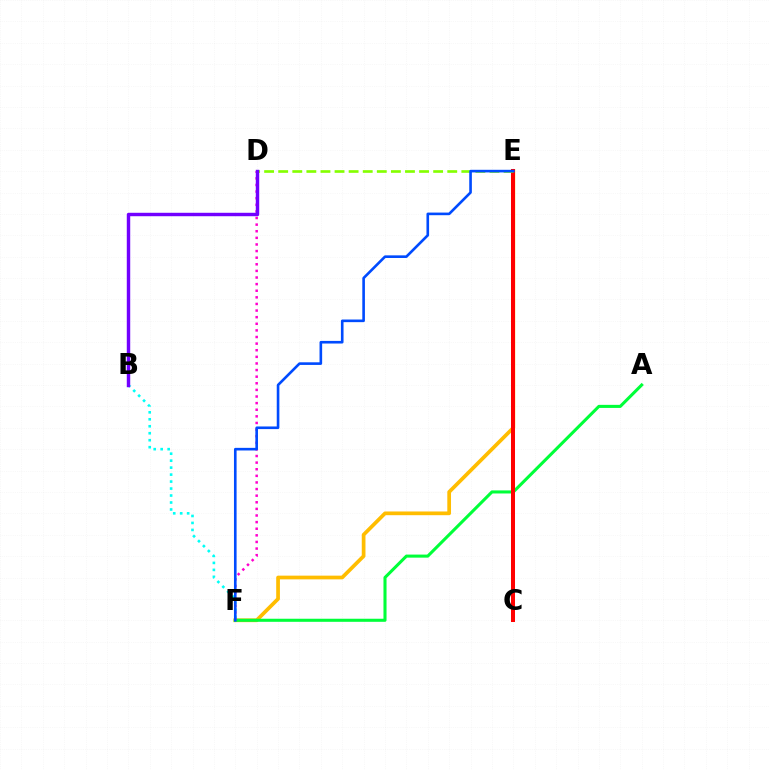{('B', 'F'): [{'color': '#00fff6', 'line_style': 'dotted', 'thickness': 1.89}], ('E', 'F'): [{'color': '#ffbd00', 'line_style': 'solid', 'thickness': 2.67}, {'color': '#004bff', 'line_style': 'solid', 'thickness': 1.89}], ('A', 'F'): [{'color': '#00ff39', 'line_style': 'solid', 'thickness': 2.21}], ('C', 'E'): [{'color': '#ff0000', 'line_style': 'solid', 'thickness': 2.89}], ('D', 'F'): [{'color': '#ff00cf', 'line_style': 'dotted', 'thickness': 1.8}], ('D', 'E'): [{'color': '#84ff00', 'line_style': 'dashed', 'thickness': 1.91}], ('B', 'D'): [{'color': '#7200ff', 'line_style': 'solid', 'thickness': 2.47}]}